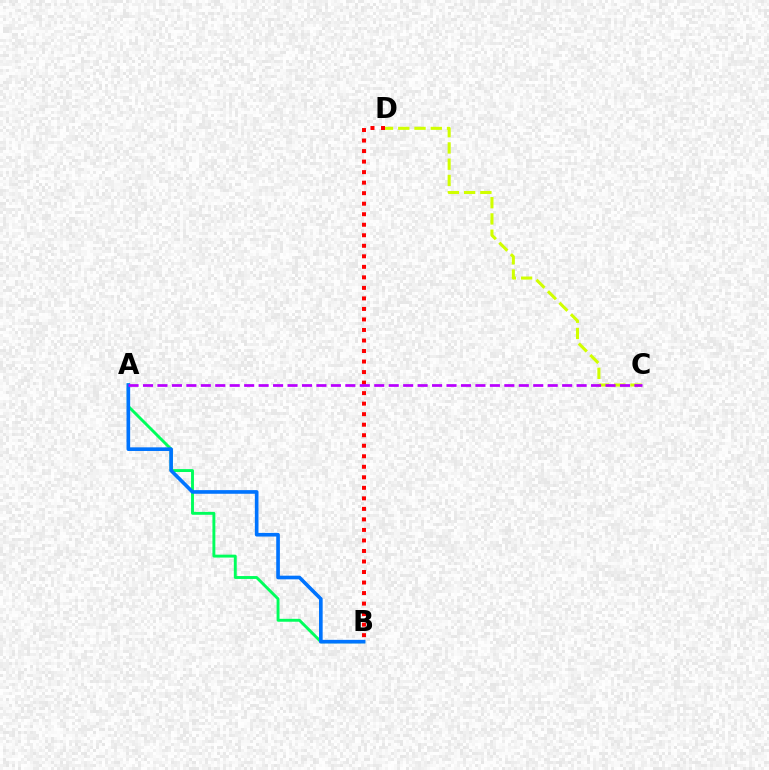{('B', 'D'): [{'color': '#ff0000', 'line_style': 'dotted', 'thickness': 2.86}], ('A', 'B'): [{'color': '#00ff5c', 'line_style': 'solid', 'thickness': 2.09}, {'color': '#0074ff', 'line_style': 'solid', 'thickness': 2.62}], ('C', 'D'): [{'color': '#d1ff00', 'line_style': 'dashed', 'thickness': 2.21}], ('A', 'C'): [{'color': '#b900ff', 'line_style': 'dashed', 'thickness': 1.96}]}